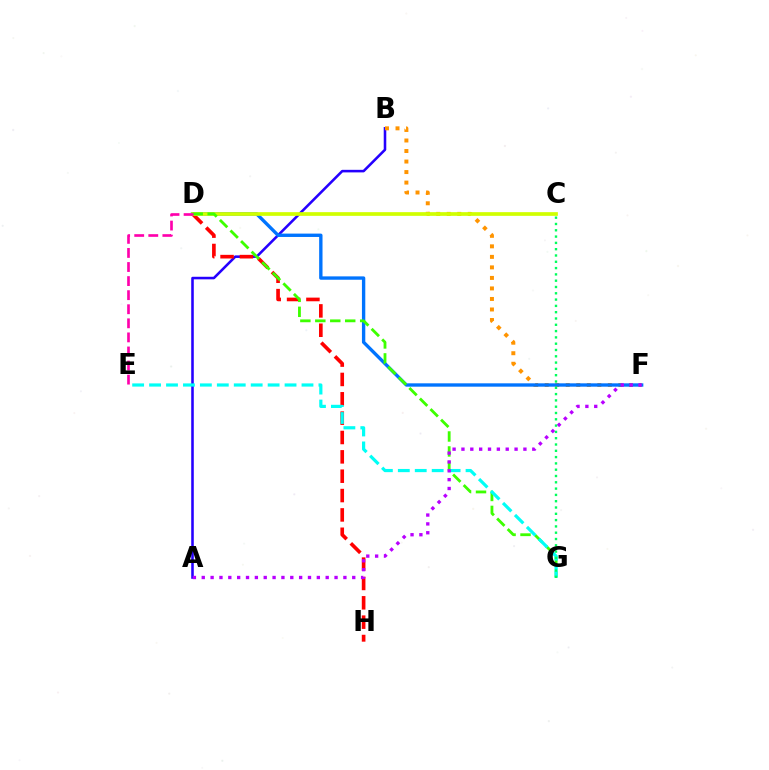{('A', 'B'): [{'color': '#2500ff', 'line_style': 'solid', 'thickness': 1.85}], ('B', 'F'): [{'color': '#ff9400', 'line_style': 'dotted', 'thickness': 2.86}], ('D', 'F'): [{'color': '#0074ff', 'line_style': 'solid', 'thickness': 2.42}], ('D', 'H'): [{'color': '#ff0000', 'line_style': 'dashed', 'thickness': 2.63}], ('C', 'D'): [{'color': '#d1ff00', 'line_style': 'solid', 'thickness': 2.66}], ('D', 'G'): [{'color': '#3dff00', 'line_style': 'dashed', 'thickness': 2.03}], ('E', 'G'): [{'color': '#00fff6', 'line_style': 'dashed', 'thickness': 2.3}], ('D', 'E'): [{'color': '#ff00ac', 'line_style': 'dashed', 'thickness': 1.91}], ('A', 'F'): [{'color': '#b900ff', 'line_style': 'dotted', 'thickness': 2.41}], ('C', 'G'): [{'color': '#00ff5c', 'line_style': 'dotted', 'thickness': 1.71}]}